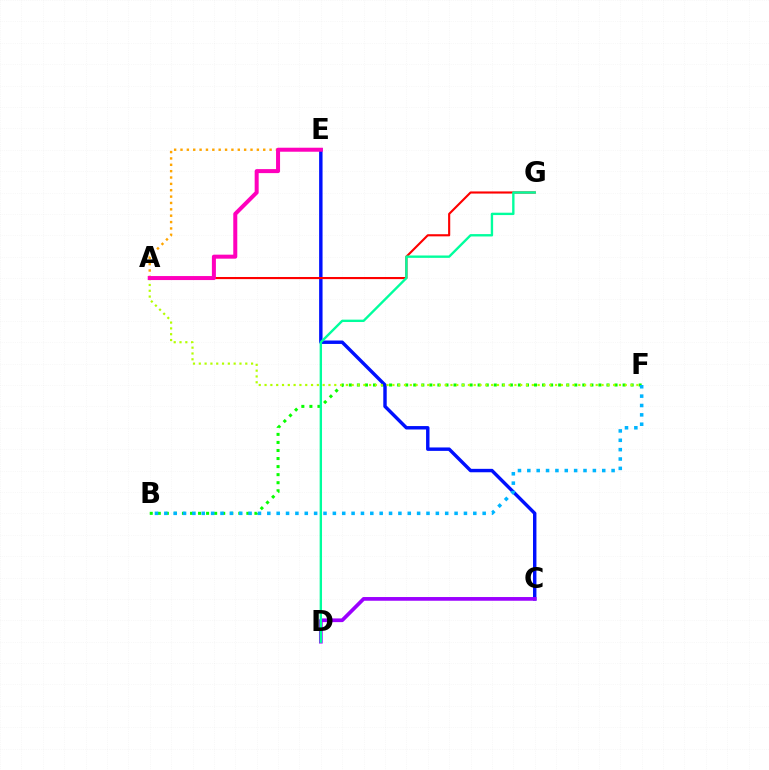{('B', 'F'): [{'color': '#08ff00', 'line_style': 'dotted', 'thickness': 2.19}, {'color': '#00b5ff', 'line_style': 'dotted', 'thickness': 2.54}], ('C', 'E'): [{'color': '#0010ff', 'line_style': 'solid', 'thickness': 2.47}], ('C', 'D'): [{'color': '#9b00ff', 'line_style': 'solid', 'thickness': 2.67}], ('A', 'G'): [{'color': '#ff0000', 'line_style': 'solid', 'thickness': 1.53}], ('A', 'E'): [{'color': '#ffa500', 'line_style': 'dotted', 'thickness': 1.73}, {'color': '#ff00bd', 'line_style': 'solid', 'thickness': 2.89}], ('A', 'F'): [{'color': '#b3ff00', 'line_style': 'dotted', 'thickness': 1.58}], ('D', 'G'): [{'color': '#00ff9d', 'line_style': 'solid', 'thickness': 1.71}]}